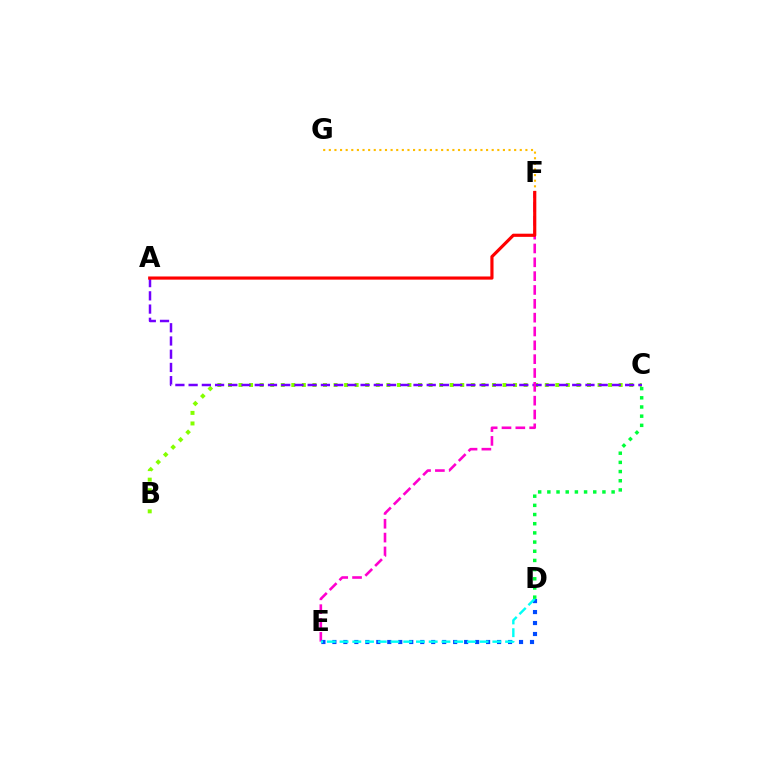{('B', 'C'): [{'color': '#84ff00', 'line_style': 'dotted', 'thickness': 2.87}], ('A', 'C'): [{'color': '#7200ff', 'line_style': 'dashed', 'thickness': 1.8}], ('E', 'F'): [{'color': '#ff00cf', 'line_style': 'dashed', 'thickness': 1.88}], ('D', 'E'): [{'color': '#004bff', 'line_style': 'dotted', 'thickness': 2.98}, {'color': '#00fff6', 'line_style': 'dashed', 'thickness': 1.73}], ('F', 'G'): [{'color': '#ffbd00', 'line_style': 'dotted', 'thickness': 1.53}], ('A', 'F'): [{'color': '#ff0000', 'line_style': 'solid', 'thickness': 2.28}], ('C', 'D'): [{'color': '#00ff39', 'line_style': 'dotted', 'thickness': 2.49}]}